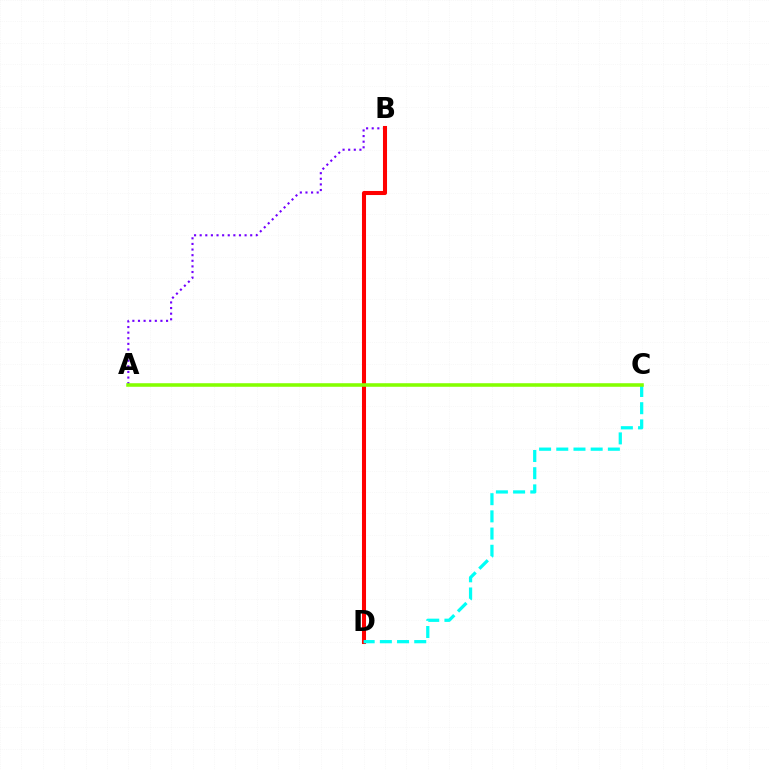{('A', 'B'): [{'color': '#7200ff', 'line_style': 'dotted', 'thickness': 1.53}], ('B', 'D'): [{'color': '#ff0000', 'line_style': 'solid', 'thickness': 2.92}], ('C', 'D'): [{'color': '#00fff6', 'line_style': 'dashed', 'thickness': 2.34}], ('A', 'C'): [{'color': '#84ff00', 'line_style': 'solid', 'thickness': 2.56}]}